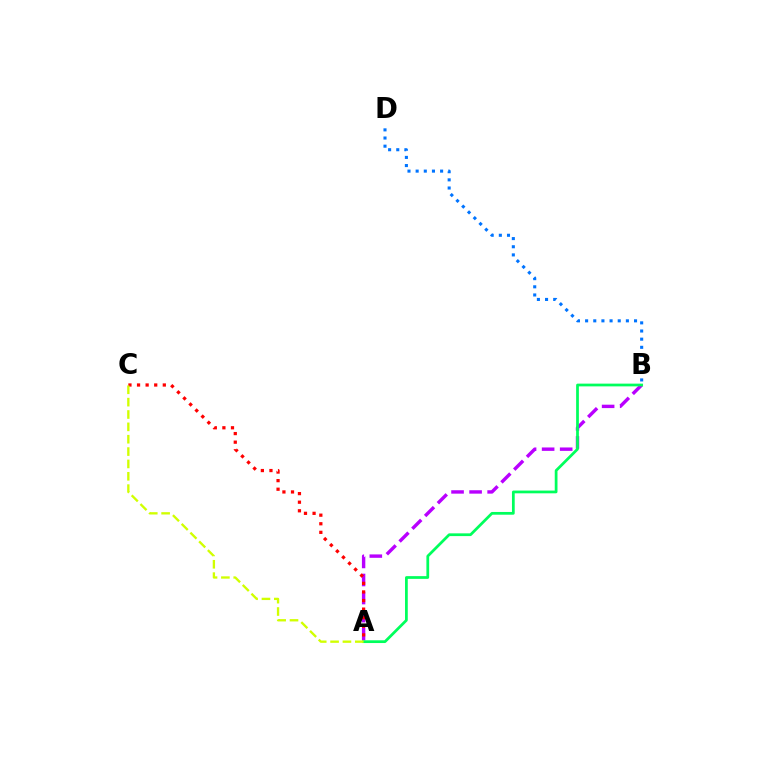{('A', 'B'): [{'color': '#b900ff', 'line_style': 'dashed', 'thickness': 2.45}, {'color': '#00ff5c', 'line_style': 'solid', 'thickness': 1.98}], ('A', 'C'): [{'color': '#ff0000', 'line_style': 'dotted', 'thickness': 2.33}, {'color': '#d1ff00', 'line_style': 'dashed', 'thickness': 1.68}], ('B', 'D'): [{'color': '#0074ff', 'line_style': 'dotted', 'thickness': 2.22}]}